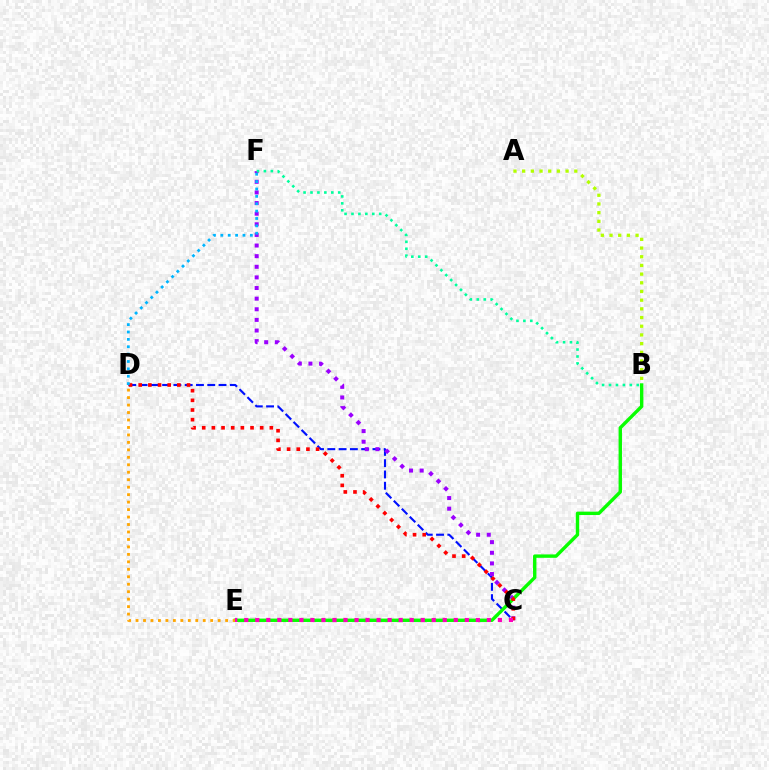{('C', 'D'): [{'color': '#0010ff', 'line_style': 'dashed', 'thickness': 1.53}, {'color': '#ff0000', 'line_style': 'dotted', 'thickness': 2.63}], ('C', 'F'): [{'color': '#9b00ff', 'line_style': 'dotted', 'thickness': 2.89}], ('B', 'E'): [{'color': '#08ff00', 'line_style': 'solid', 'thickness': 2.44}], ('A', 'B'): [{'color': '#b3ff00', 'line_style': 'dotted', 'thickness': 2.36}], ('D', 'E'): [{'color': '#ffa500', 'line_style': 'dotted', 'thickness': 2.03}], ('D', 'F'): [{'color': '#00b5ff', 'line_style': 'dotted', 'thickness': 2.0}], ('B', 'F'): [{'color': '#00ff9d', 'line_style': 'dotted', 'thickness': 1.88}], ('C', 'E'): [{'color': '#ff00bd', 'line_style': 'dotted', 'thickness': 3.0}]}